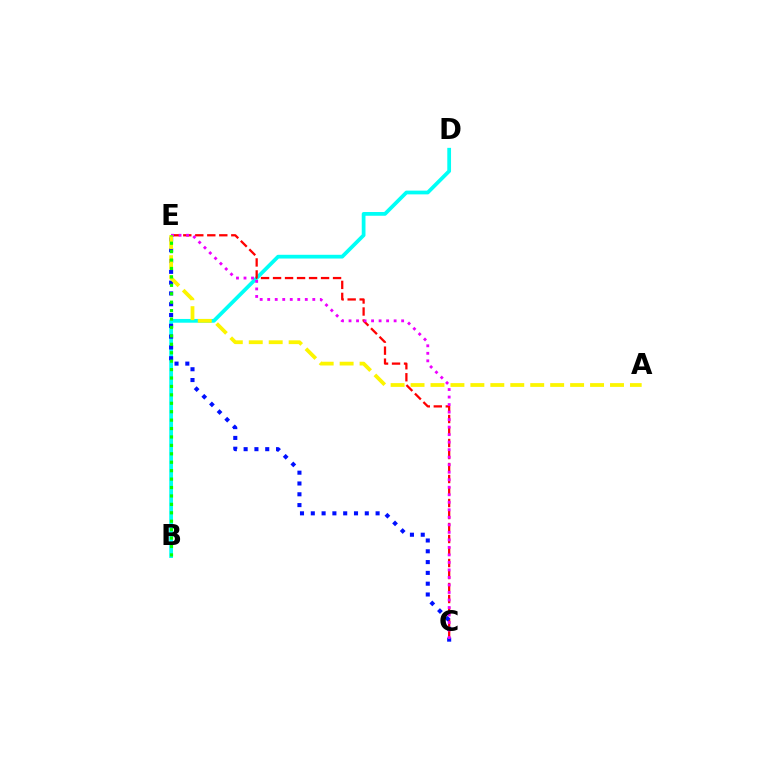{('B', 'D'): [{'color': '#00fff6', 'line_style': 'solid', 'thickness': 2.7}], ('C', 'E'): [{'color': '#ff0000', 'line_style': 'dashed', 'thickness': 1.63}, {'color': '#0010ff', 'line_style': 'dotted', 'thickness': 2.93}, {'color': '#ee00ff', 'line_style': 'dotted', 'thickness': 2.04}], ('A', 'E'): [{'color': '#fcf500', 'line_style': 'dashed', 'thickness': 2.71}], ('B', 'E'): [{'color': '#08ff00', 'line_style': 'dotted', 'thickness': 2.29}]}